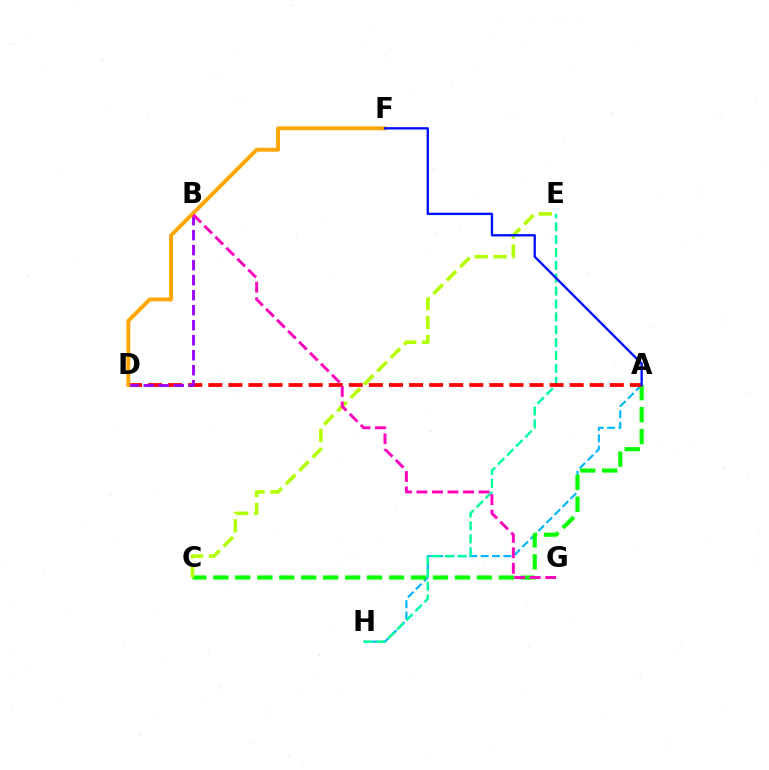{('A', 'H'): [{'color': '#00b5ff', 'line_style': 'dashed', 'thickness': 1.54}], ('A', 'C'): [{'color': '#08ff00', 'line_style': 'dashed', 'thickness': 2.98}], ('C', 'E'): [{'color': '#b3ff00', 'line_style': 'dashed', 'thickness': 2.56}], ('E', 'H'): [{'color': '#00ff9d', 'line_style': 'dashed', 'thickness': 1.75}], ('A', 'D'): [{'color': '#ff0000', 'line_style': 'dashed', 'thickness': 2.73}], ('B', 'D'): [{'color': '#9b00ff', 'line_style': 'dashed', 'thickness': 2.04}], ('D', 'F'): [{'color': '#ffa500', 'line_style': 'solid', 'thickness': 2.8}], ('B', 'G'): [{'color': '#ff00bd', 'line_style': 'dashed', 'thickness': 2.11}], ('A', 'F'): [{'color': '#0010ff', 'line_style': 'solid', 'thickness': 1.69}]}